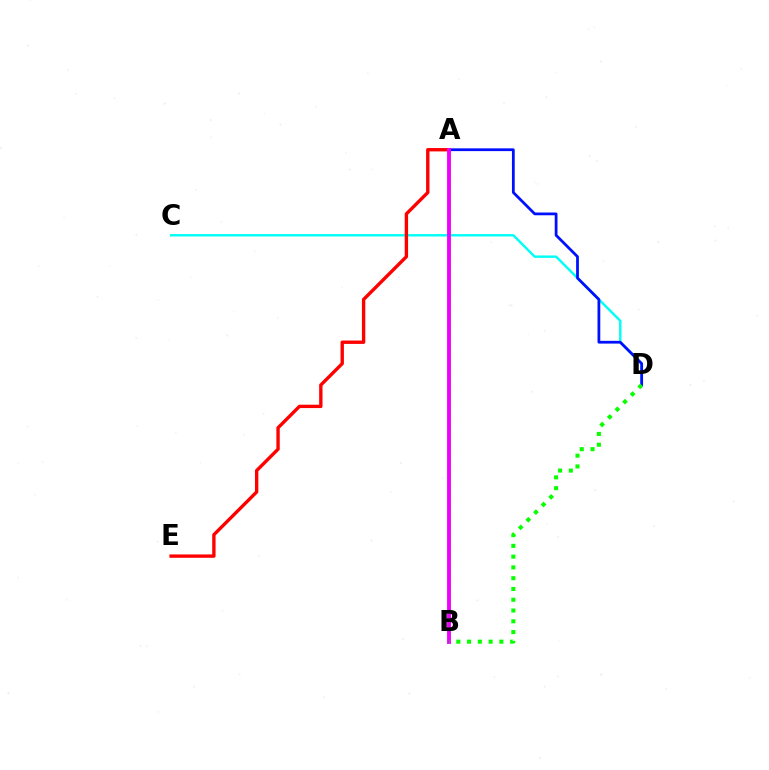{('C', 'D'): [{'color': '#00fff6', 'line_style': 'solid', 'thickness': 1.74}], ('A', 'B'): [{'color': '#fcf500', 'line_style': 'dashed', 'thickness': 2.18}, {'color': '#ee00ff', 'line_style': 'solid', 'thickness': 2.77}], ('A', 'E'): [{'color': '#ff0000', 'line_style': 'solid', 'thickness': 2.42}], ('A', 'D'): [{'color': '#0010ff', 'line_style': 'solid', 'thickness': 1.99}], ('B', 'D'): [{'color': '#08ff00', 'line_style': 'dotted', 'thickness': 2.93}]}